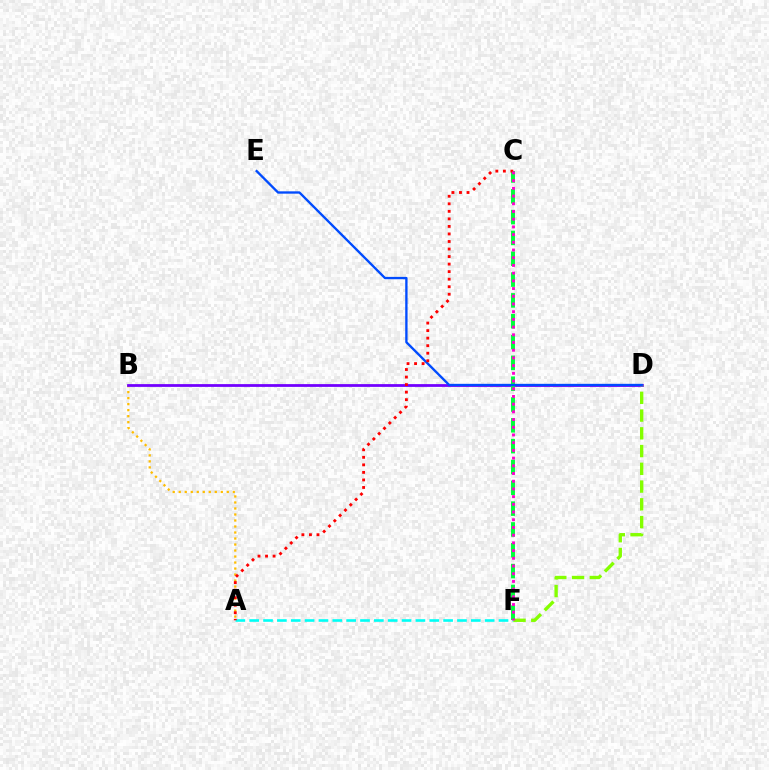{('A', 'B'): [{'color': '#ffbd00', 'line_style': 'dotted', 'thickness': 1.63}], ('A', 'F'): [{'color': '#00fff6', 'line_style': 'dashed', 'thickness': 1.88}], ('B', 'D'): [{'color': '#7200ff', 'line_style': 'solid', 'thickness': 2.0}], ('D', 'F'): [{'color': '#84ff00', 'line_style': 'dashed', 'thickness': 2.41}], ('C', 'F'): [{'color': '#00ff39', 'line_style': 'dashed', 'thickness': 2.83}, {'color': '#ff00cf', 'line_style': 'dotted', 'thickness': 2.09}], ('D', 'E'): [{'color': '#004bff', 'line_style': 'solid', 'thickness': 1.68}], ('A', 'C'): [{'color': '#ff0000', 'line_style': 'dotted', 'thickness': 2.05}]}